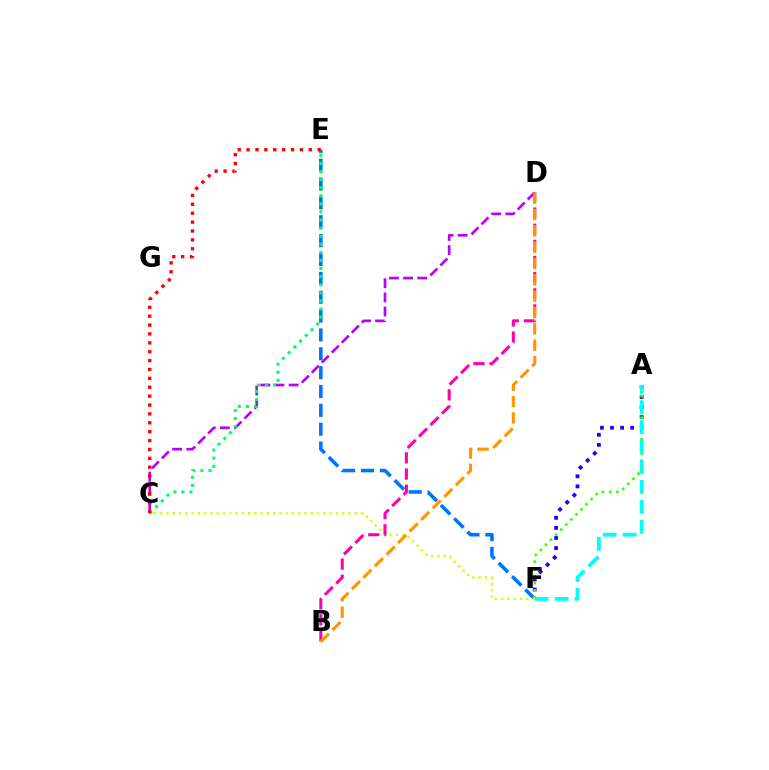{('A', 'F'): [{'color': '#2500ff', 'line_style': 'dotted', 'thickness': 2.74}, {'color': '#3dff00', 'line_style': 'dotted', 'thickness': 1.95}, {'color': '#00fff6', 'line_style': 'dashed', 'thickness': 2.71}], ('C', 'D'): [{'color': '#b900ff', 'line_style': 'dashed', 'thickness': 1.92}], ('E', 'F'): [{'color': '#0074ff', 'line_style': 'dashed', 'thickness': 2.56}], ('C', 'E'): [{'color': '#00ff5c', 'line_style': 'dotted', 'thickness': 2.2}, {'color': '#ff0000', 'line_style': 'dotted', 'thickness': 2.41}], ('C', 'F'): [{'color': '#d1ff00', 'line_style': 'dotted', 'thickness': 1.7}], ('B', 'D'): [{'color': '#ff00ac', 'line_style': 'dashed', 'thickness': 2.19}, {'color': '#ff9400', 'line_style': 'dashed', 'thickness': 2.22}]}